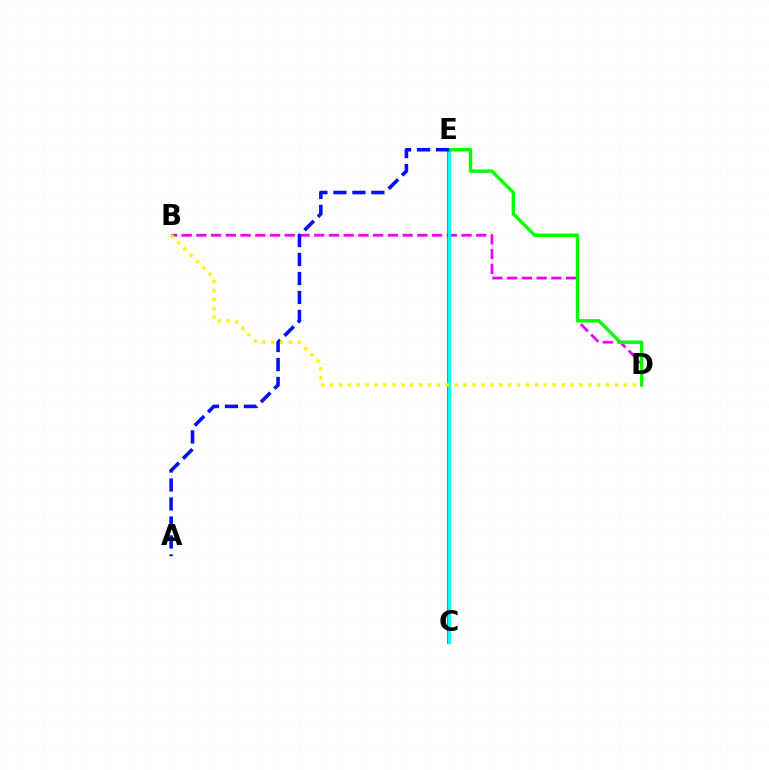{('B', 'D'): [{'color': '#ee00ff', 'line_style': 'dashed', 'thickness': 2.0}, {'color': '#fcf500', 'line_style': 'dotted', 'thickness': 2.42}], ('C', 'E'): [{'color': '#ff0000', 'line_style': 'solid', 'thickness': 2.58}, {'color': '#00fff6', 'line_style': 'solid', 'thickness': 2.43}], ('D', 'E'): [{'color': '#08ff00', 'line_style': 'solid', 'thickness': 2.48}], ('A', 'E'): [{'color': '#0010ff', 'line_style': 'dashed', 'thickness': 2.58}]}